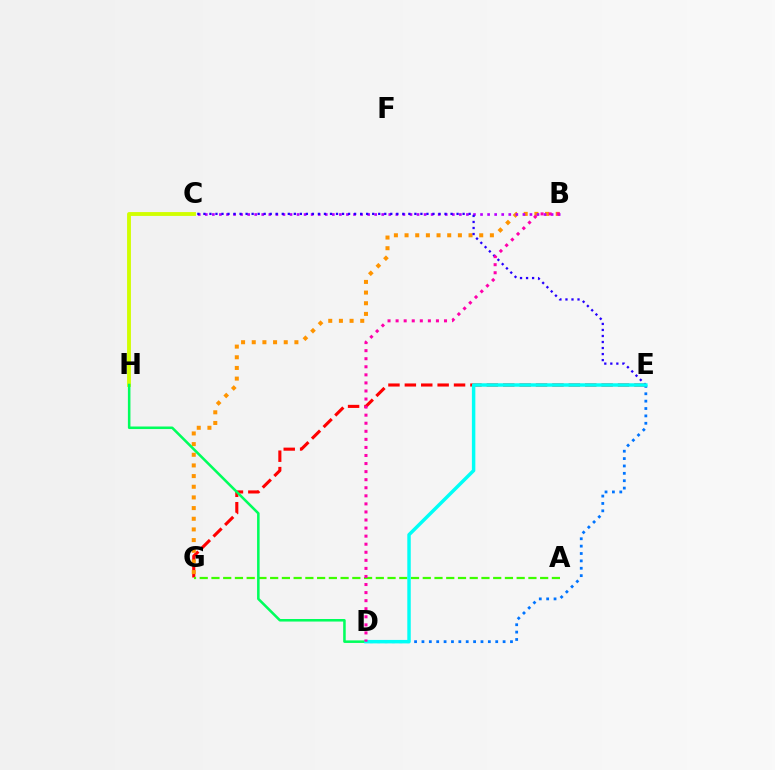{('E', 'G'): [{'color': '#ff0000', 'line_style': 'dashed', 'thickness': 2.23}], ('B', 'G'): [{'color': '#ff9400', 'line_style': 'dotted', 'thickness': 2.9}], ('D', 'E'): [{'color': '#0074ff', 'line_style': 'dotted', 'thickness': 2.0}, {'color': '#00fff6', 'line_style': 'solid', 'thickness': 2.49}], ('A', 'G'): [{'color': '#3dff00', 'line_style': 'dashed', 'thickness': 1.59}], ('C', 'H'): [{'color': '#d1ff00', 'line_style': 'solid', 'thickness': 2.77}], ('B', 'C'): [{'color': '#b900ff', 'line_style': 'dotted', 'thickness': 1.92}], ('C', 'E'): [{'color': '#2500ff', 'line_style': 'dotted', 'thickness': 1.64}], ('D', 'H'): [{'color': '#00ff5c', 'line_style': 'solid', 'thickness': 1.83}], ('B', 'D'): [{'color': '#ff00ac', 'line_style': 'dotted', 'thickness': 2.19}]}